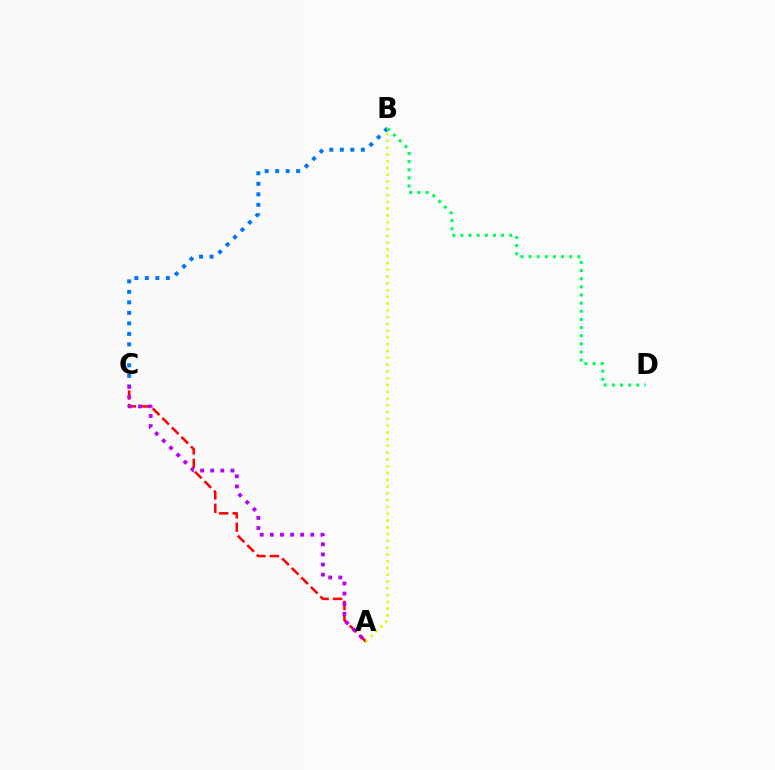{('B', 'C'): [{'color': '#0074ff', 'line_style': 'dotted', 'thickness': 2.85}], ('A', 'C'): [{'color': '#ff0000', 'line_style': 'dashed', 'thickness': 1.83}, {'color': '#b900ff', 'line_style': 'dotted', 'thickness': 2.75}], ('B', 'D'): [{'color': '#00ff5c', 'line_style': 'dotted', 'thickness': 2.21}], ('A', 'B'): [{'color': '#d1ff00', 'line_style': 'dotted', 'thickness': 1.84}]}